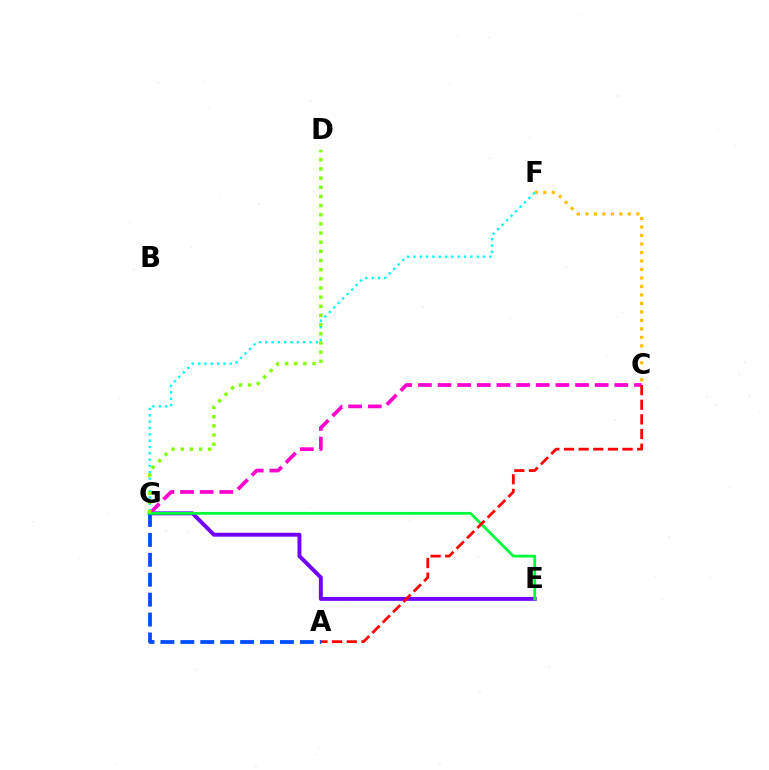{('C', 'F'): [{'color': '#ffbd00', 'line_style': 'dotted', 'thickness': 2.31}], ('E', 'G'): [{'color': '#7200ff', 'line_style': 'solid', 'thickness': 2.83}, {'color': '#00ff39', 'line_style': 'solid', 'thickness': 2.01}], ('C', 'G'): [{'color': '#ff00cf', 'line_style': 'dashed', 'thickness': 2.67}], ('F', 'G'): [{'color': '#00fff6', 'line_style': 'dotted', 'thickness': 1.72}], ('A', 'G'): [{'color': '#004bff', 'line_style': 'dashed', 'thickness': 2.71}], ('A', 'C'): [{'color': '#ff0000', 'line_style': 'dashed', 'thickness': 1.99}], ('D', 'G'): [{'color': '#84ff00', 'line_style': 'dotted', 'thickness': 2.49}]}